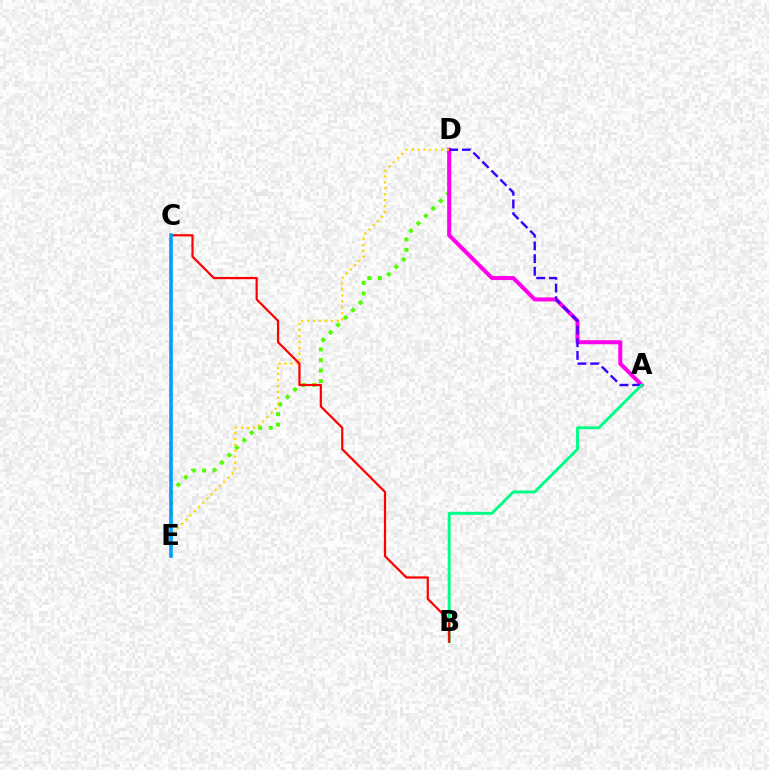{('D', 'E'): [{'color': '#4fff00', 'line_style': 'dotted', 'thickness': 2.86}, {'color': '#ffd500', 'line_style': 'dotted', 'thickness': 1.62}], ('A', 'D'): [{'color': '#ff00ed', 'line_style': 'solid', 'thickness': 2.89}, {'color': '#3700ff', 'line_style': 'dashed', 'thickness': 1.73}], ('A', 'B'): [{'color': '#00ff86', 'line_style': 'solid', 'thickness': 2.12}], ('B', 'C'): [{'color': '#ff0000', 'line_style': 'solid', 'thickness': 1.59}], ('C', 'E'): [{'color': '#009eff', 'line_style': 'solid', 'thickness': 2.54}]}